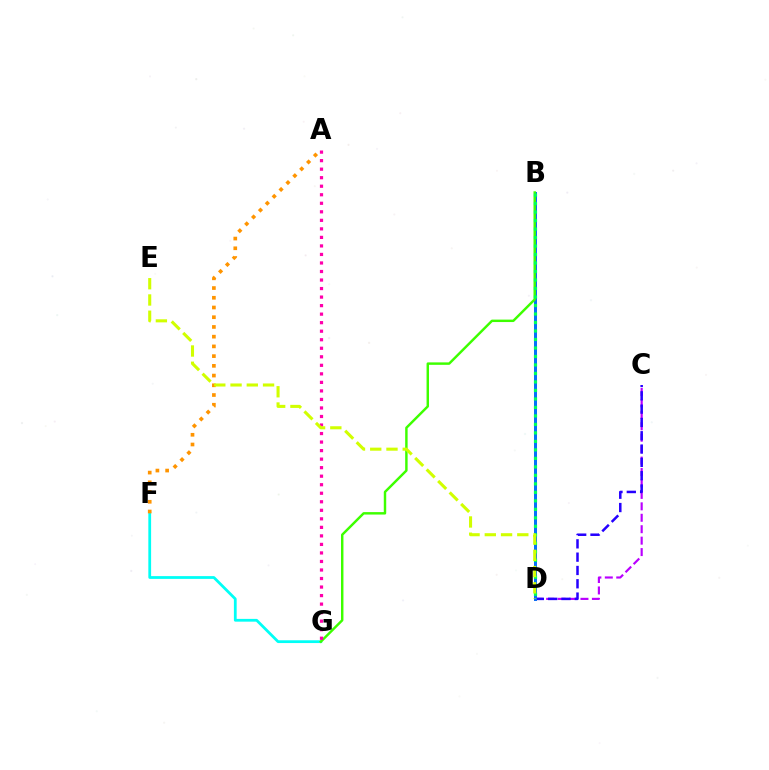{('F', 'G'): [{'color': '#00fff6', 'line_style': 'solid', 'thickness': 2.0}], ('A', 'F'): [{'color': '#ff9400', 'line_style': 'dotted', 'thickness': 2.64}], ('B', 'D'): [{'color': '#ff0000', 'line_style': 'solid', 'thickness': 2.11}, {'color': '#0074ff', 'line_style': 'solid', 'thickness': 2.11}, {'color': '#00ff5c', 'line_style': 'dotted', 'thickness': 2.31}], ('C', 'D'): [{'color': '#b900ff', 'line_style': 'dashed', 'thickness': 1.55}, {'color': '#2500ff', 'line_style': 'dashed', 'thickness': 1.81}], ('B', 'G'): [{'color': '#3dff00', 'line_style': 'solid', 'thickness': 1.76}], ('A', 'G'): [{'color': '#ff00ac', 'line_style': 'dotted', 'thickness': 2.32}], ('D', 'E'): [{'color': '#d1ff00', 'line_style': 'dashed', 'thickness': 2.21}]}